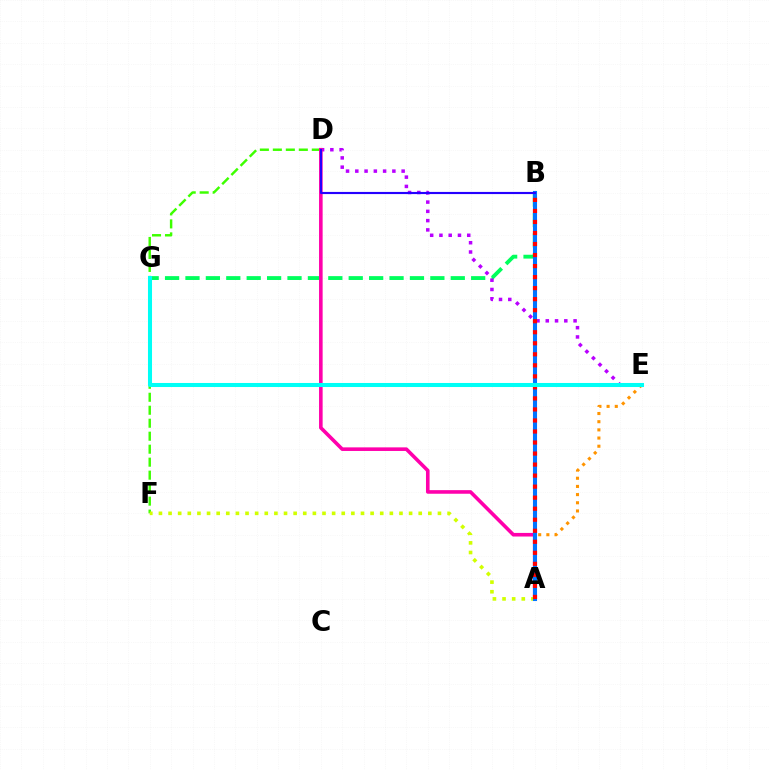{('B', 'G'): [{'color': '#00ff5c', 'line_style': 'dashed', 'thickness': 2.77}], ('A', 'E'): [{'color': '#ff9400', 'line_style': 'dotted', 'thickness': 2.22}], ('D', 'E'): [{'color': '#b900ff', 'line_style': 'dotted', 'thickness': 2.52}], ('D', 'F'): [{'color': '#3dff00', 'line_style': 'dashed', 'thickness': 1.76}], ('A', 'D'): [{'color': '#ff00ac', 'line_style': 'solid', 'thickness': 2.59}], ('A', 'F'): [{'color': '#d1ff00', 'line_style': 'dotted', 'thickness': 2.61}], ('A', 'B'): [{'color': '#0074ff', 'line_style': 'solid', 'thickness': 2.93}, {'color': '#ff0000', 'line_style': 'dotted', 'thickness': 3.0}], ('E', 'G'): [{'color': '#00fff6', 'line_style': 'solid', 'thickness': 2.91}], ('B', 'D'): [{'color': '#2500ff', 'line_style': 'solid', 'thickness': 1.55}]}